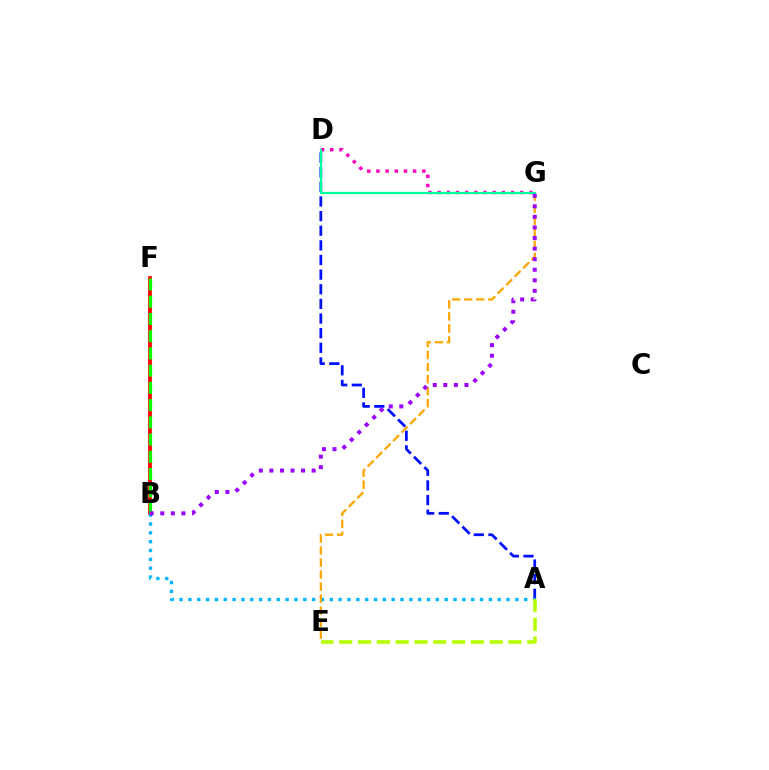{('D', 'G'): [{'color': '#ff00bd', 'line_style': 'dotted', 'thickness': 2.49}, {'color': '#00ff9d', 'line_style': 'solid', 'thickness': 1.63}], ('A', 'D'): [{'color': '#0010ff', 'line_style': 'dashed', 'thickness': 1.99}], ('B', 'F'): [{'color': '#ff0000', 'line_style': 'solid', 'thickness': 2.67}, {'color': '#08ff00', 'line_style': 'dashed', 'thickness': 2.34}], ('A', 'B'): [{'color': '#00b5ff', 'line_style': 'dotted', 'thickness': 2.4}], ('A', 'E'): [{'color': '#b3ff00', 'line_style': 'dashed', 'thickness': 2.56}], ('E', 'G'): [{'color': '#ffa500', 'line_style': 'dashed', 'thickness': 1.63}], ('B', 'G'): [{'color': '#9b00ff', 'line_style': 'dotted', 'thickness': 2.87}]}